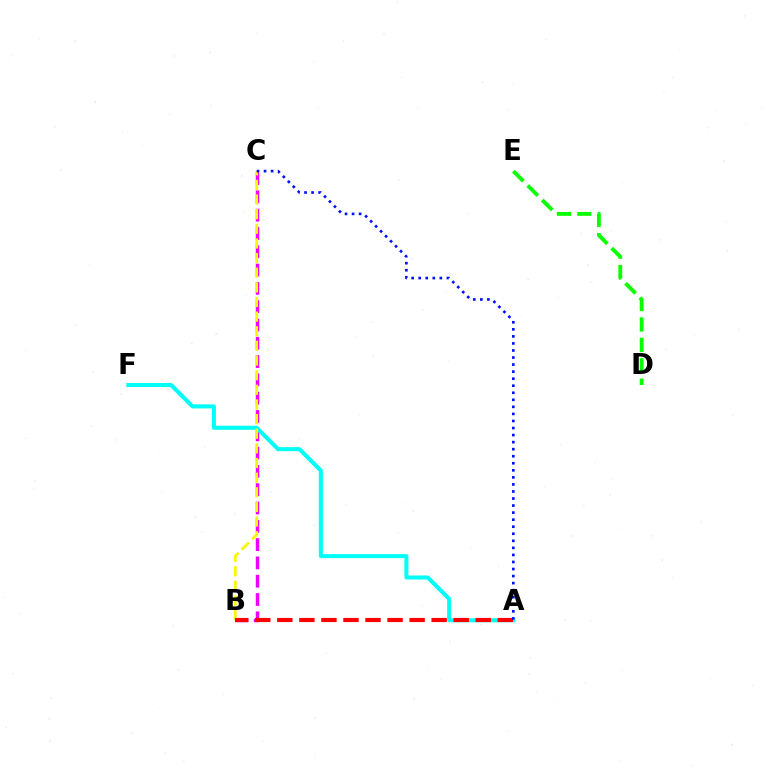{('B', 'C'): [{'color': '#ee00ff', 'line_style': 'dashed', 'thickness': 2.49}, {'color': '#fcf500', 'line_style': 'dashed', 'thickness': 1.99}], ('A', 'F'): [{'color': '#00fff6', 'line_style': 'solid', 'thickness': 2.9}], ('D', 'E'): [{'color': '#08ff00', 'line_style': 'dashed', 'thickness': 2.77}], ('A', 'B'): [{'color': '#ff0000', 'line_style': 'dashed', 'thickness': 3.0}], ('A', 'C'): [{'color': '#0010ff', 'line_style': 'dotted', 'thickness': 1.92}]}